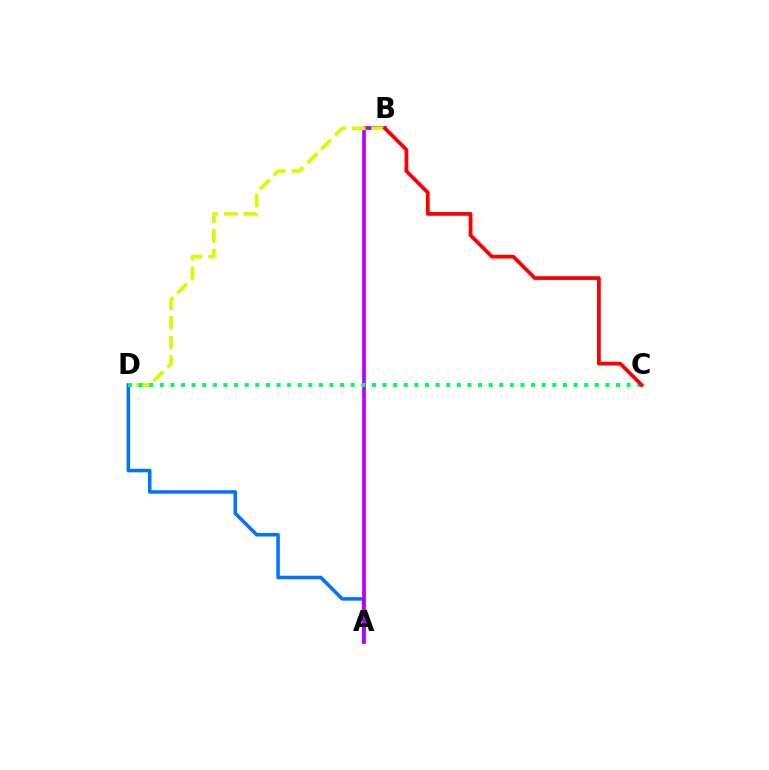{('A', 'D'): [{'color': '#0074ff', 'line_style': 'solid', 'thickness': 2.55}], ('A', 'B'): [{'color': '#b900ff', 'line_style': 'solid', 'thickness': 2.68}], ('B', 'D'): [{'color': '#d1ff00', 'line_style': 'dashed', 'thickness': 2.65}], ('C', 'D'): [{'color': '#00ff5c', 'line_style': 'dotted', 'thickness': 2.88}], ('B', 'C'): [{'color': '#ff0000', 'line_style': 'solid', 'thickness': 2.71}]}